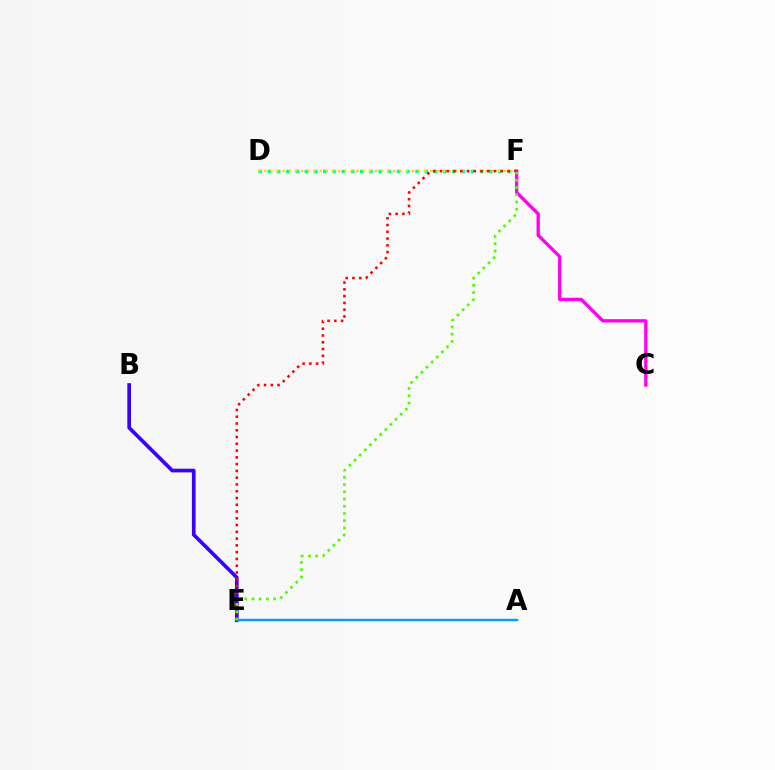{('B', 'E'): [{'color': '#3700ff', 'line_style': 'solid', 'thickness': 2.64}], ('D', 'F'): [{'color': '#00ff86', 'line_style': 'dotted', 'thickness': 2.51}, {'color': '#ffd500', 'line_style': 'dotted', 'thickness': 1.67}], ('A', 'E'): [{'color': '#009eff', 'line_style': 'solid', 'thickness': 1.76}], ('C', 'F'): [{'color': '#ff00ed', 'line_style': 'solid', 'thickness': 2.39}], ('E', 'F'): [{'color': '#ff0000', 'line_style': 'dotted', 'thickness': 1.84}, {'color': '#4fff00', 'line_style': 'dotted', 'thickness': 1.96}]}